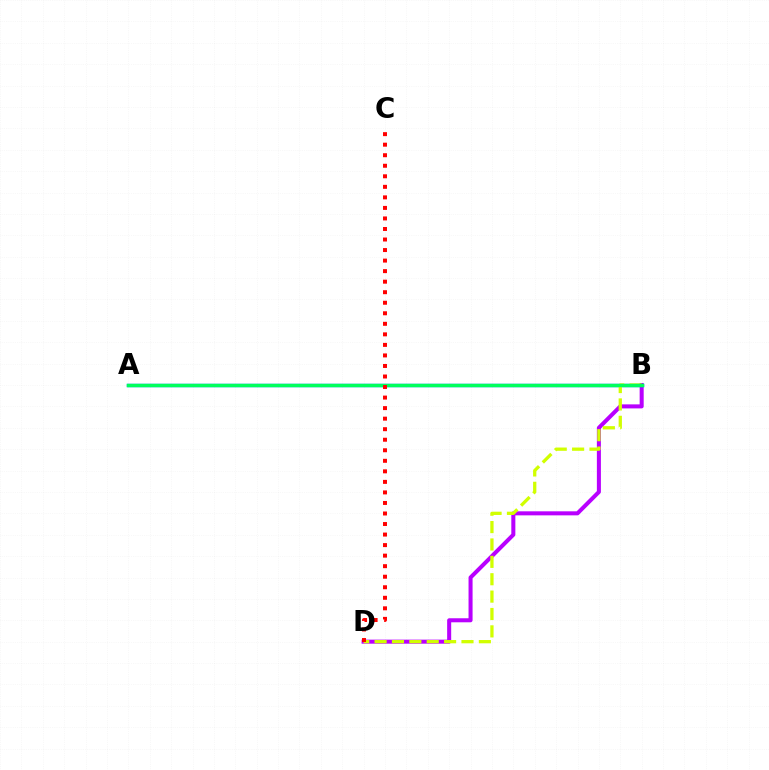{('B', 'D'): [{'color': '#b900ff', 'line_style': 'solid', 'thickness': 2.91}, {'color': '#d1ff00', 'line_style': 'dashed', 'thickness': 2.36}], ('A', 'B'): [{'color': '#0074ff', 'line_style': 'solid', 'thickness': 2.46}, {'color': '#00ff5c', 'line_style': 'solid', 'thickness': 2.44}], ('C', 'D'): [{'color': '#ff0000', 'line_style': 'dotted', 'thickness': 2.86}]}